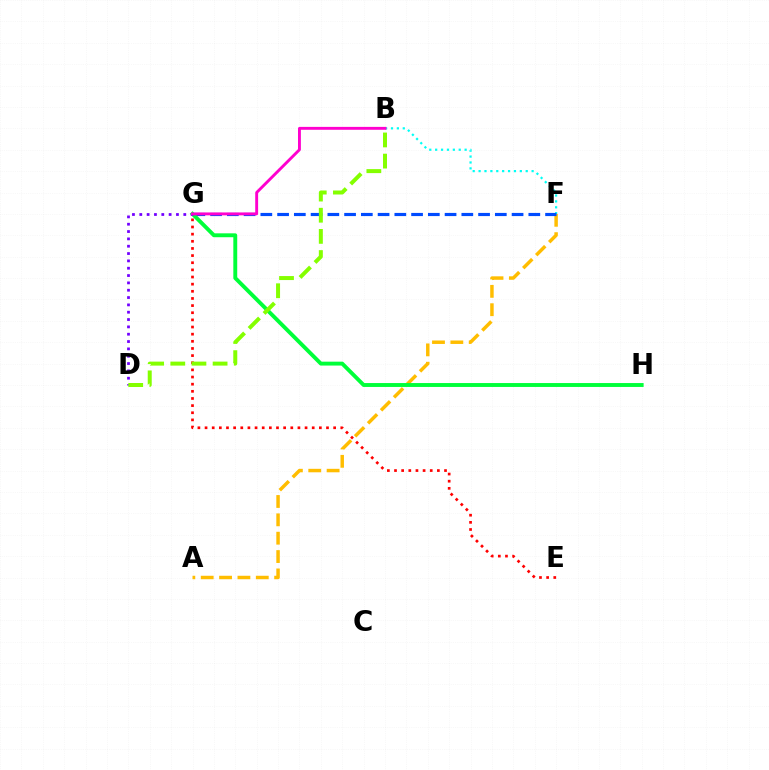{('E', 'G'): [{'color': '#ff0000', 'line_style': 'dotted', 'thickness': 1.94}], ('A', 'F'): [{'color': '#ffbd00', 'line_style': 'dashed', 'thickness': 2.49}], ('B', 'F'): [{'color': '#00fff6', 'line_style': 'dotted', 'thickness': 1.6}], ('F', 'G'): [{'color': '#004bff', 'line_style': 'dashed', 'thickness': 2.28}], ('G', 'H'): [{'color': '#00ff39', 'line_style': 'solid', 'thickness': 2.81}], ('D', 'G'): [{'color': '#7200ff', 'line_style': 'dotted', 'thickness': 1.99}], ('B', 'D'): [{'color': '#84ff00', 'line_style': 'dashed', 'thickness': 2.87}], ('B', 'G'): [{'color': '#ff00cf', 'line_style': 'solid', 'thickness': 2.09}]}